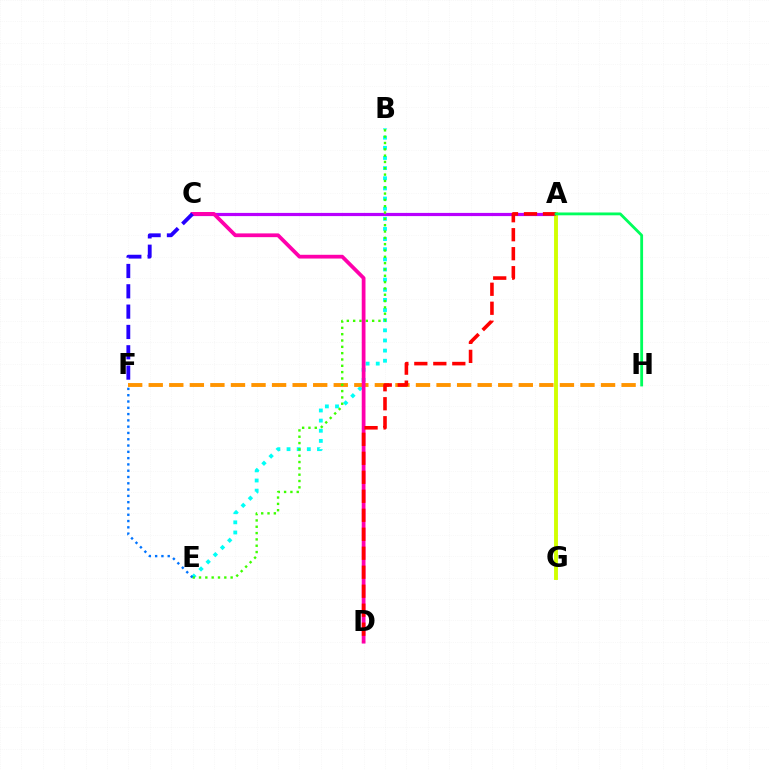{('B', 'E'): [{'color': '#00fff6', 'line_style': 'dotted', 'thickness': 2.75}, {'color': '#3dff00', 'line_style': 'dotted', 'thickness': 1.72}], ('F', 'H'): [{'color': '#ff9400', 'line_style': 'dashed', 'thickness': 2.79}], ('A', 'C'): [{'color': '#b900ff', 'line_style': 'solid', 'thickness': 2.3}], ('C', 'D'): [{'color': '#ff00ac', 'line_style': 'solid', 'thickness': 2.7}], ('A', 'G'): [{'color': '#d1ff00', 'line_style': 'solid', 'thickness': 2.8}], ('A', 'D'): [{'color': '#ff0000', 'line_style': 'dashed', 'thickness': 2.58}], ('E', 'F'): [{'color': '#0074ff', 'line_style': 'dotted', 'thickness': 1.71}], ('C', 'F'): [{'color': '#2500ff', 'line_style': 'dashed', 'thickness': 2.76}], ('A', 'H'): [{'color': '#00ff5c', 'line_style': 'solid', 'thickness': 2.03}]}